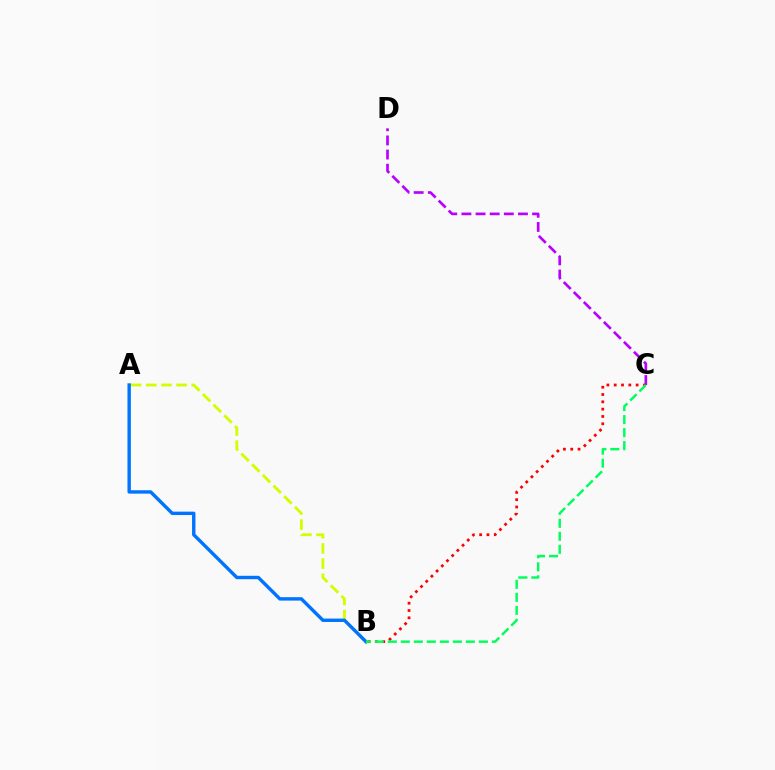{('C', 'D'): [{'color': '#b900ff', 'line_style': 'dashed', 'thickness': 1.92}], ('A', 'B'): [{'color': '#d1ff00', 'line_style': 'dashed', 'thickness': 2.05}, {'color': '#0074ff', 'line_style': 'solid', 'thickness': 2.45}], ('B', 'C'): [{'color': '#ff0000', 'line_style': 'dotted', 'thickness': 1.99}, {'color': '#00ff5c', 'line_style': 'dashed', 'thickness': 1.77}]}